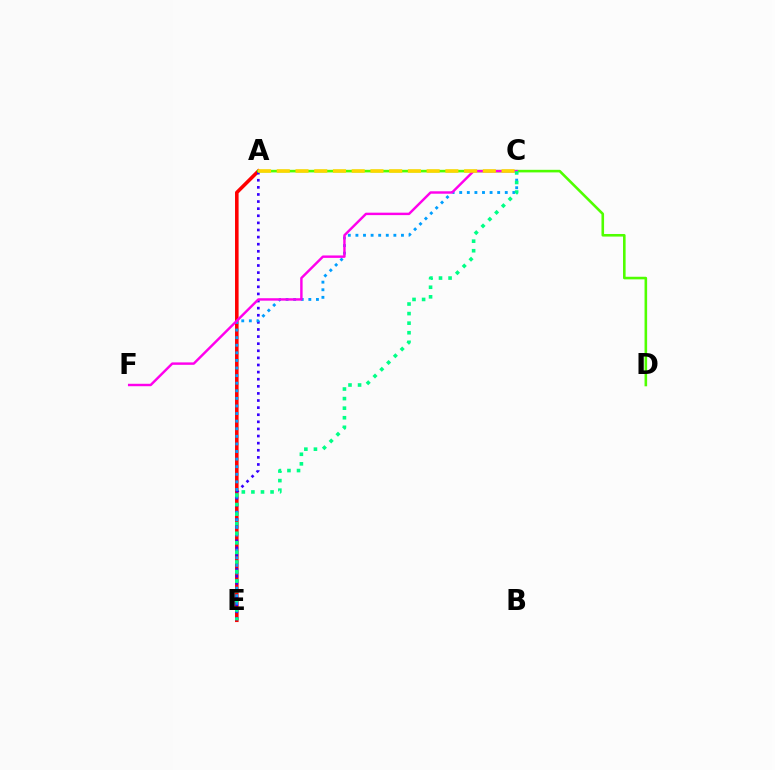{('A', 'E'): [{'color': '#ff0000', 'line_style': 'solid', 'thickness': 2.57}, {'color': '#3700ff', 'line_style': 'dotted', 'thickness': 1.93}], ('A', 'D'): [{'color': '#4fff00', 'line_style': 'solid', 'thickness': 1.87}], ('C', 'E'): [{'color': '#009eff', 'line_style': 'dotted', 'thickness': 2.06}, {'color': '#00ff86', 'line_style': 'dotted', 'thickness': 2.6}], ('C', 'F'): [{'color': '#ff00ed', 'line_style': 'solid', 'thickness': 1.75}], ('A', 'C'): [{'color': '#ffd500', 'line_style': 'dashed', 'thickness': 2.55}]}